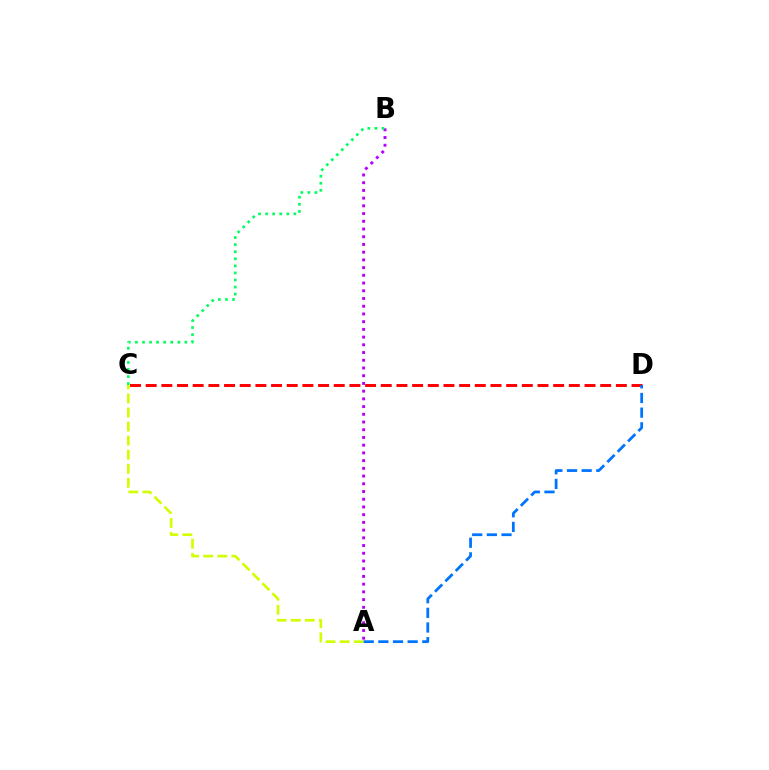{('C', 'D'): [{'color': '#ff0000', 'line_style': 'dashed', 'thickness': 2.13}], ('A', 'C'): [{'color': '#d1ff00', 'line_style': 'dashed', 'thickness': 1.91}], ('A', 'D'): [{'color': '#0074ff', 'line_style': 'dashed', 'thickness': 1.99}], ('A', 'B'): [{'color': '#b900ff', 'line_style': 'dotted', 'thickness': 2.1}], ('B', 'C'): [{'color': '#00ff5c', 'line_style': 'dotted', 'thickness': 1.92}]}